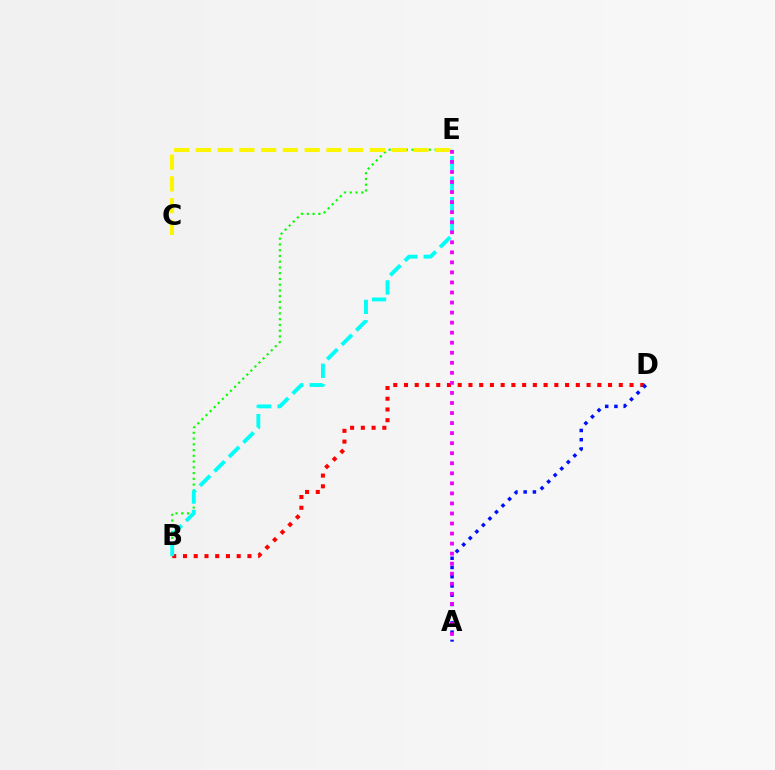{('B', 'D'): [{'color': '#ff0000', 'line_style': 'dotted', 'thickness': 2.92}], ('B', 'E'): [{'color': '#08ff00', 'line_style': 'dotted', 'thickness': 1.56}, {'color': '#00fff6', 'line_style': 'dashed', 'thickness': 2.78}], ('A', 'D'): [{'color': '#0010ff', 'line_style': 'dotted', 'thickness': 2.51}], ('C', 'E'): [{'color': '#fcf500', 'line_style': 'dashed', 'thickness': 2.96}], ('A', 'E'): [{'color': '#ee00ff', 'line_style': 'dotted', 'thickness': 2.73}]}